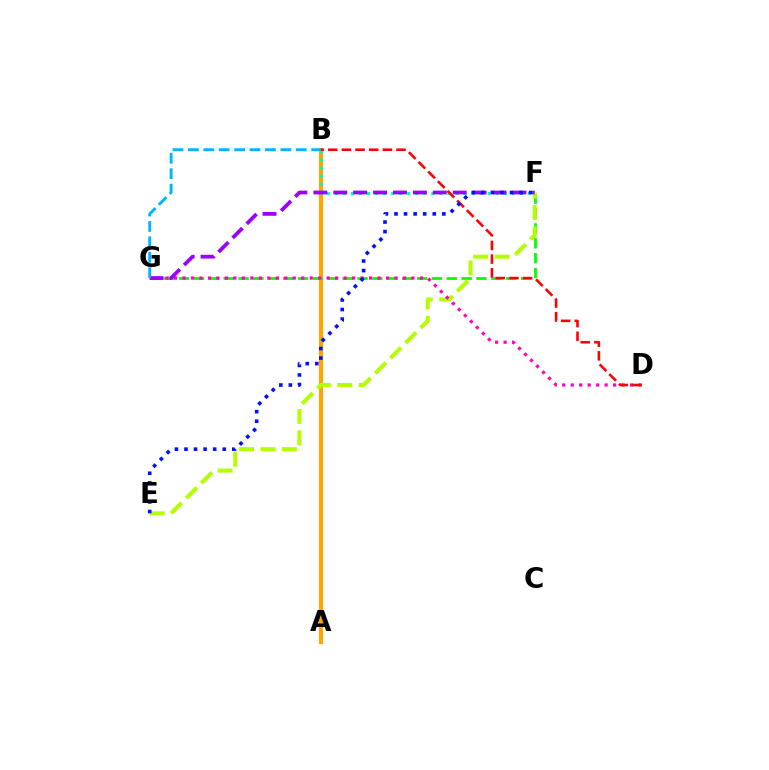{('A', 'B'): [{'color': '#ffa500', 'line_style': 'solid', 'thickness': 3.0}], ('F', 'G'): [{'color': '#08ff00', 'line_style': 'dashed', 'thickness': 2.02}, {'color': '#9b00ff', 'line_style': 'dashed', 'thickness': 2.7}], ('B', 'F'): [{'color': '#00ff9d', 'line_style': 'dotted', 'thickness': 2.18}], ('E', 'F'): [{'color': '#b3ff00', 'line_style': 'dashed', 'thickness': 2.91}, {'color': '#0010ff', 'line_style': 'dotted', 'thickness': 2.6}], ('D', 'G'): [{'color': '#ff00bd', 'line_style': 'dotted', 'thickness': 2.3}], ('B', 'G'): [{'color': '#00b5ff', 'line_style': 'dashed', 'thickness': 2.09}], ('B', 'D'): [{'color': '#ff0000', 'line_style': 'dashed', 'thickness': 1.86}]}